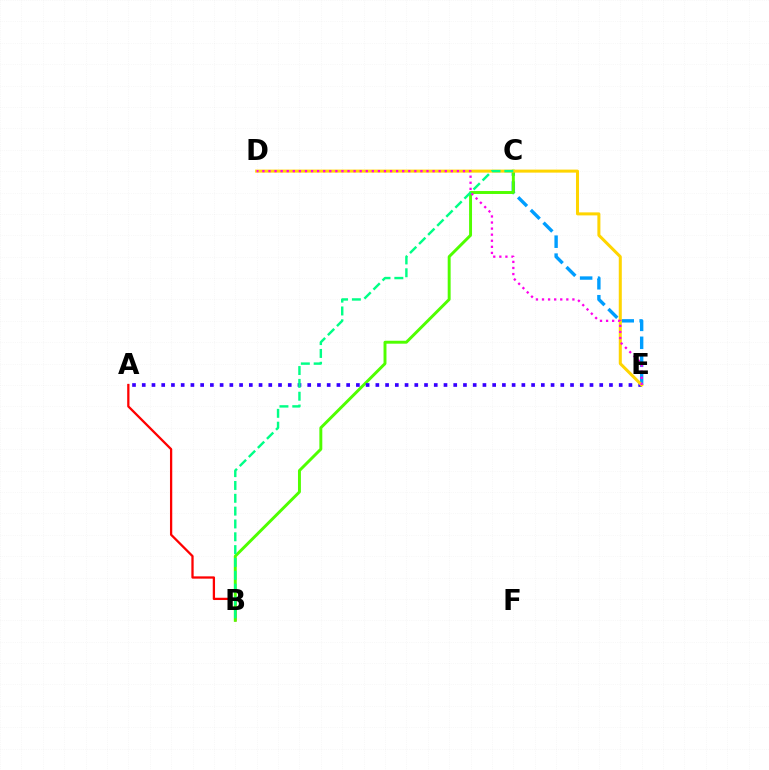{('C', 'E'): [{'color': '#009eff', 'line_style': 'dashed', 'thickness': 2.44}], ('A', 'B'): [{'color': '#ff0000', 'line_style': 'solid', 'thickness': 1.64}], ('B', 'C'): [{'color': '#4fff00', 'line_style': 'solid', 'thickness': 2.11}, {'color': '#00ff86', 'line_style': 'dashed', 'thickness': 1.74}], ('A', 'E'): [{'color': '#3700ff', 'line_style': 'dotted', 'thickness': 2.64}], ('D', 'E'): [{'color': '#ffd500', 'line_style': 'solid', 'thickness': 2.18}, {'color': '#ff00ed', 'line_style': 'dotted', 'thickness': 1.65}]}